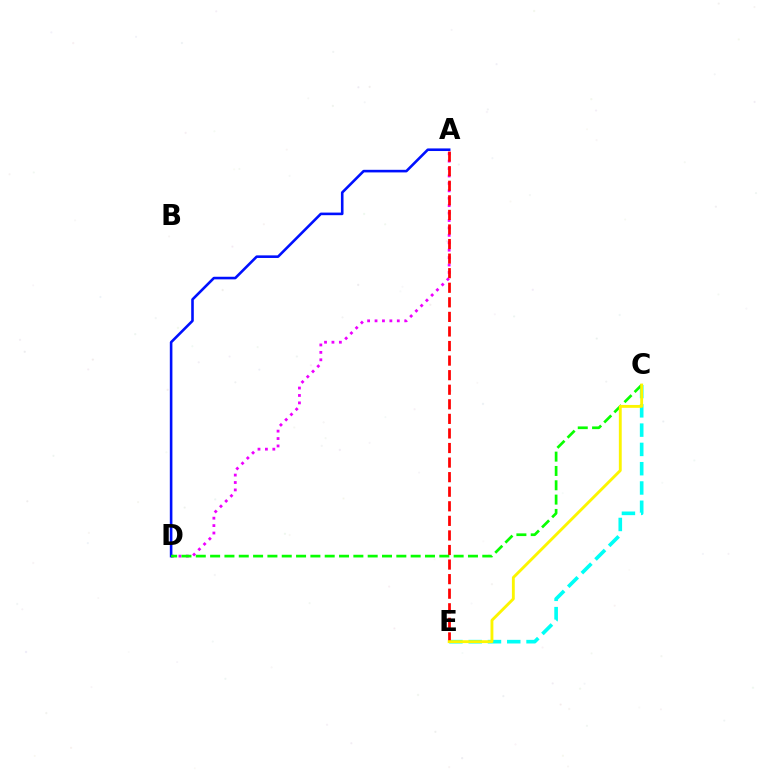{('A', 'D'): [{'color': '#ee00ff', 'line_style': 'dotted', 'thickness': 2.02}, {'color': '#0010ff', 'line_style': 'solid', 'thickness': 1.87}], ('C', 'E'): [{'color': '#00fff6', 'line_style': 'dashed', 'thickness': 2.62}, {'color': '#fcf500', 'line_style': 'solid', 'thickness': 2.06}], ('A', 'E'): [{'color': '#ff0000', 'line_style': 'dashed', 'thickness': 1.98}], ('C', 'D'): [{'color': '#08ff00', 'line_style': 'dashed', 'thickness': 1.95}]}